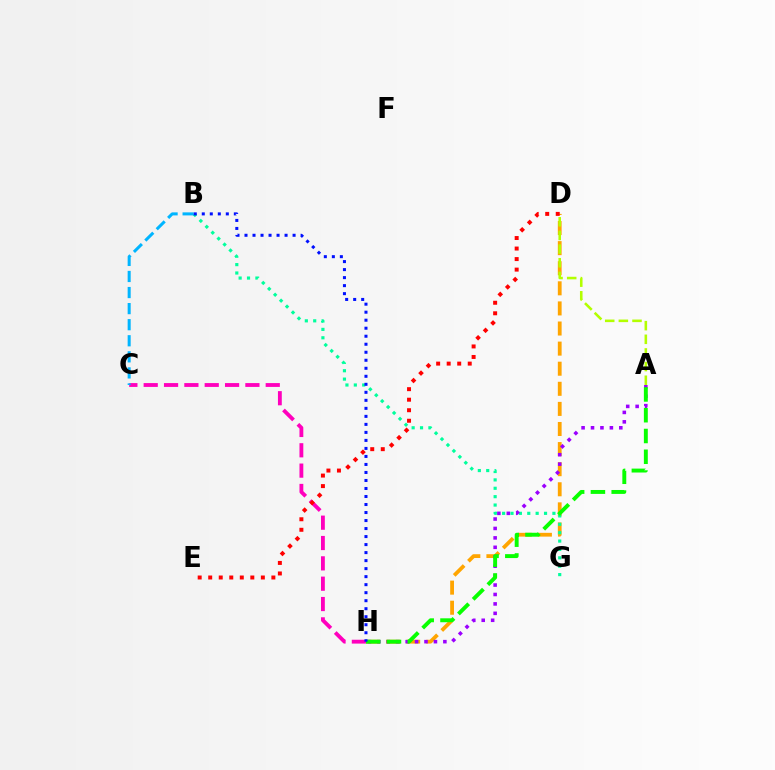{('C', 'H'): [{'color': '#ff00bd', 'line_style': 'dashed', 'thickness': 2.76}], ('D', 'H'): [{'color': '#ffa500', 'line_style': 'dashed', 'thickness': 2.73}], ('B', 'G'): [{'color': '#00ff9d', 'line_style': 'dotted', 'thickness': 2.28}], ('B', 'C'): [{'color': '#00b5ff', 'line_style': 'dashed', 'thickness': 2.18}], ('A', 'H'): [{'color': '#9b00ff', 'line_style': 'dotted', 'thickness': 2.56}, {'color': '#08ff00', 'line_style': 'dashed', 'thickness': 2.82}], ('B', 'H'): [{'color': '#0010ff', 'line_style': 'dotted', 'thickness': 2.18}], ('D', 'E'): [{'color': '#ff0000', 'line_style': 'dotted', 'thickness': 2.86}], ('A', 'D'): [{'color': '#b3ff00', 'line_style': 'dashed', 'thickness': 1.85}]}